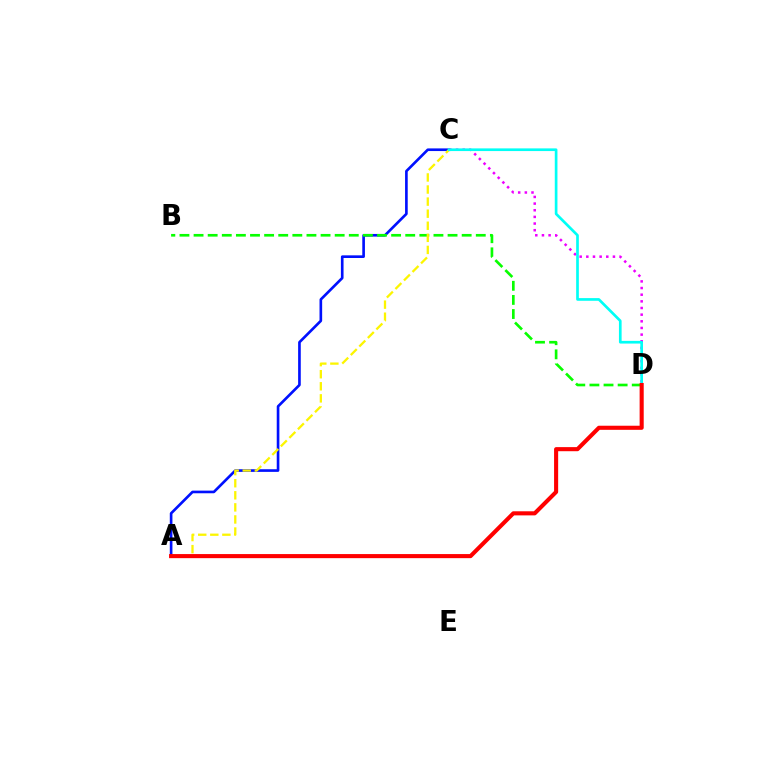{('A', 'C'): [{'color': '#0010ff', 'line_style': 'solid', 'thickness': 1.91}, {'color': '#fcf500', 'line_style': 'dashed', 'thickness': 1.64}], ('B', 'D'): [{'color': '#08ff00', 'line_style': 'dashed', 'thickness': 1.92}], ('C', 'D'): [{'color': '#ee00ff', 'line_style': 'dotted', 'thickness': 1.81}, {'color': '#00fff6', 'line_style': 'solid', 'thickness': 1.93}], ('A', 'D'): [{'color': '#ff0000', 'line_style': 'solid', 'thickness': 2.95}]}